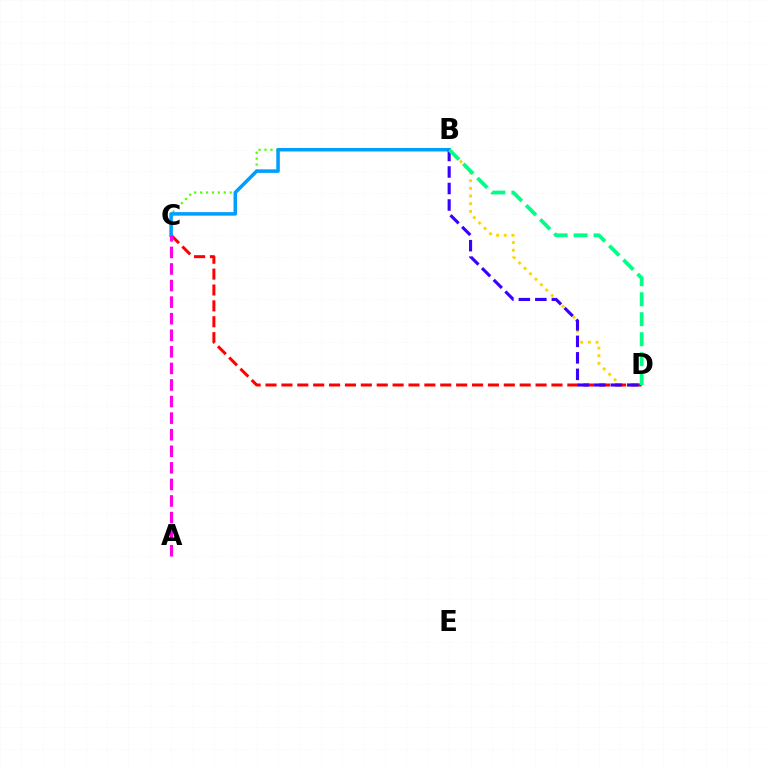{('B', 'C'): [{'color': '#4fff00', 'line_style': 'dotted', 'thickness': 1.61}, {'color': '#009eff', 'line_style': 'solid', 'thickness': 2.54}], ('C', 'D'): [{'color': '#ff0000', 'line_style': 'dashed', 'thickness': 2.16}], ('B', 'D'): [{'color': '#ffd500', 'line_style': 'dotted', 'thickness': 2.09}, {'color': '#3700ff', 'line_style': 'dashed', 'thickness': 2.24}, {'color': '#00ff86', 'line_style': 'dashed', 'thickness': 2.72}], ('A', 'C'): [{'color': '#ff00ed', 'line_style': 'dashed', 'thickness': 2.25}]}